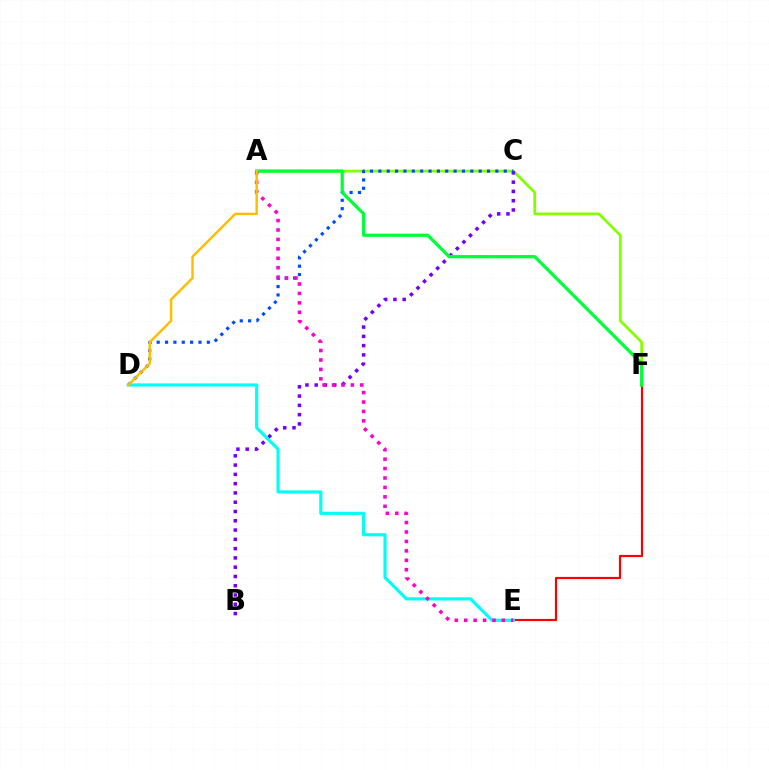{('A', 'F'): [{'color': '#84ff00', 'line_style': 'solid', 'thickness': 1.99}, {'color': '#00ff39', 'line_style': 'solid', 'thickness': 2.31}], ('B', 'C'): [{'color': '#7200ff', 'line_style': 'dotted', 'thickness': 2.52}], ('C', 'D'): [{'color': '#004bff', 'line_style': 'dotted', 'thickness': 2.27}], ('E', 'F'): [{'color': '#ff0000', 'line_style': 'solid', 'thickness': 1.57}], ('D', 'E'): [{'color': '#00fff6', 'line_style': 'solid', 'thickness': 2.28}], ('A', 'E'): [{'color': '#ff00cf', 'line_style': 'dotted', 'thickness': 2.56}], ('A', 'D'): [{'color': '#ffbd00', 'line_style': 'solid', 'thickness': 1.77}]}